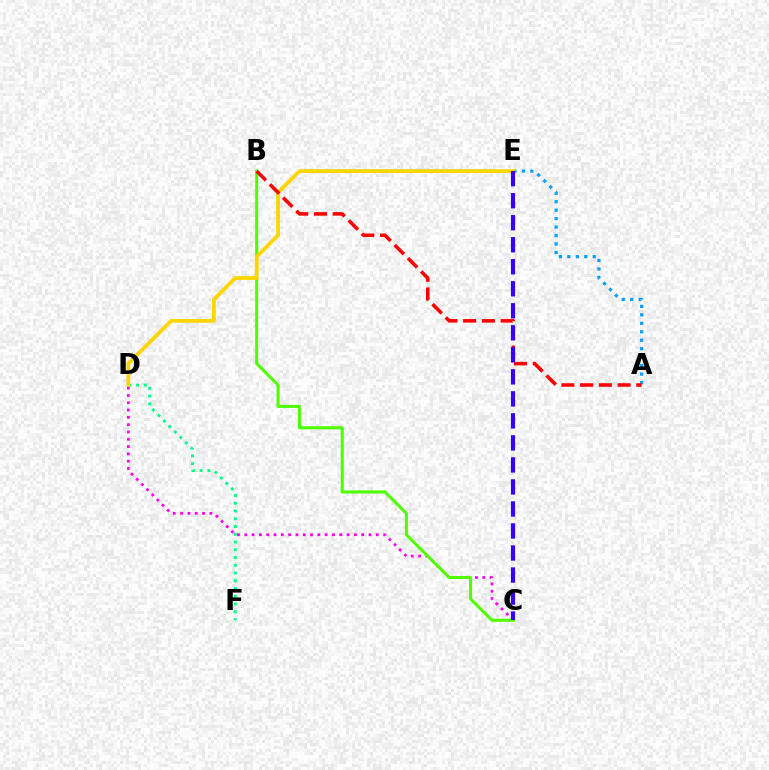{('C', 'D'): [{'color': '#ff00ed', 'line_style': 'dotted', 'thickness': 1.98}], ('B', 'C'): [{'color': '#4fff00', 'line_style': 'solid', 'thickness': 2.2}], ('D', 'F'): [{'color': '#00ff86', 'line_style': 'dotted', 'thickness': 2.11}], ('A', 'E'): [{'color': '#009eff', 'line_style': 'dotted', 'thickness': 2.3}], ('D', 'E'): [{'color': '#ffd500', 'line_style': 'solid', 'thickness': 2.73}], ('A', 'B'): [{'color': '#ff0000', 'line_style': 'dashed', 'thickness': 2.54}], ('C', 'E'): [{'color': '#3700ff', 'line_style': 'dashed', 'thickness': 2.99}]}